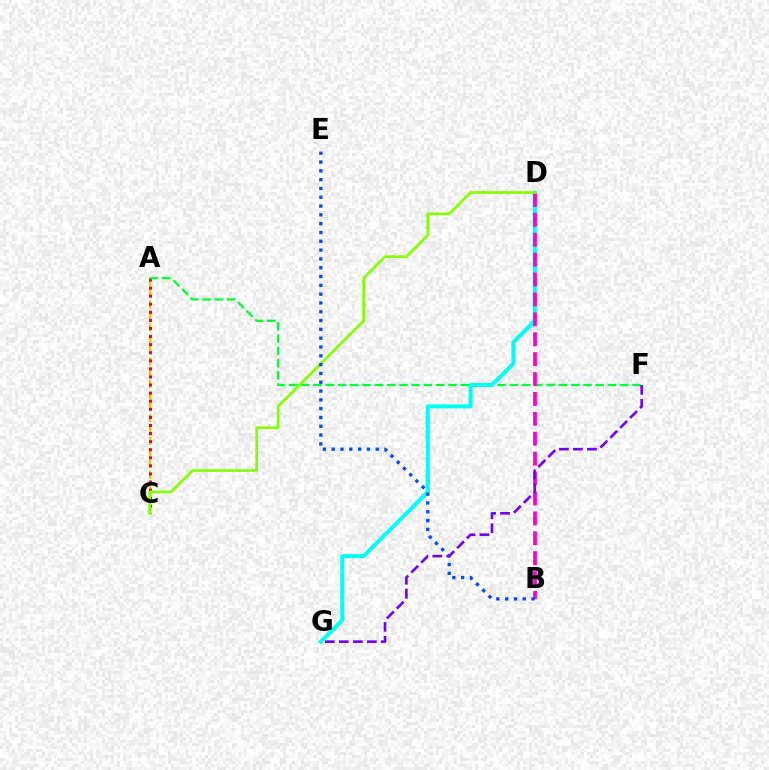{('A', 'C'): [{'color': '#ffbd00', 'line_style': 'dashed', 'thickness': 1.54}, {'color': '#ff0000', 'line_style': 'dotted', 'thickness': 2.2}], ('A', 'F'): [{'color': '#00ff39', 'line_style': 'dashed', 'thickness': 1.67}], ('D', 'G'): [{'color': '#00fff6', 'line_style': 'solid', 'thickness': 2.89}], ('B', 'D'): [{'color': '#ff00cf', 'line_style': 'dashed', 'thickness': 2.7}], ('C', 'D'): [{'color': '#84ff00', 'line_style': 'solid', 'thickness': 1.95}], ('B', 'E'): [{'color': '#004bff', 'line_style': 'dotted', 'thickness': 2.39}], ('F', 'G'): [{'color': '#7200ff', 'line_style': 'dashed', 'thickness': 1.9}]}